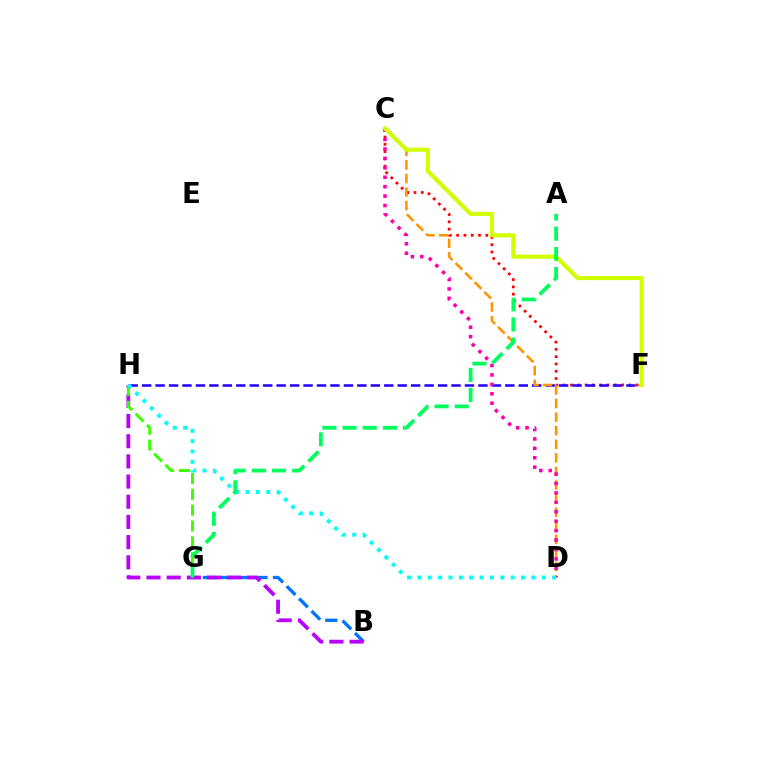{('C', 'F'): [{'color': '#ff0000', 'line_style': 'dotted', 'thickness': 1.98}, {'color': '#d1ff00', 'line_style': 'solid', 'thickness': 2.97}], ('B', 'G'): [{'color': '#0074ff', 'line_style': 'dashed', 'thickness': 2.38}], ('B', 'H'): [{'color': '#b900ff', 'line_style': 'dashed', 'thickness': 2.74}], ('F', 'H'): [{'color': '#2500ff', 'line_style': 'dashed', 'thickness': 1.83}], ('C', 'D'): [{'color': '#ff9400', 'line_style': 'dashed', 'thickness': 1.84}, {'color': '#ff00ac', 'line_style': 'dotted', 'thickness': 2.56}], ('G', 'H'): [{'color': '#3dff00', 'line_style': 'dashed', 'thickness': 2.16}], ('D', 'H'): [{'color': '#00fff6', 'line_style': 'dotted', 'thickness': 2.82}], ('A', 'G'): [{'color': '#00ff5c', 'line_style': 'dashed', 'thickness': 2.74}]}